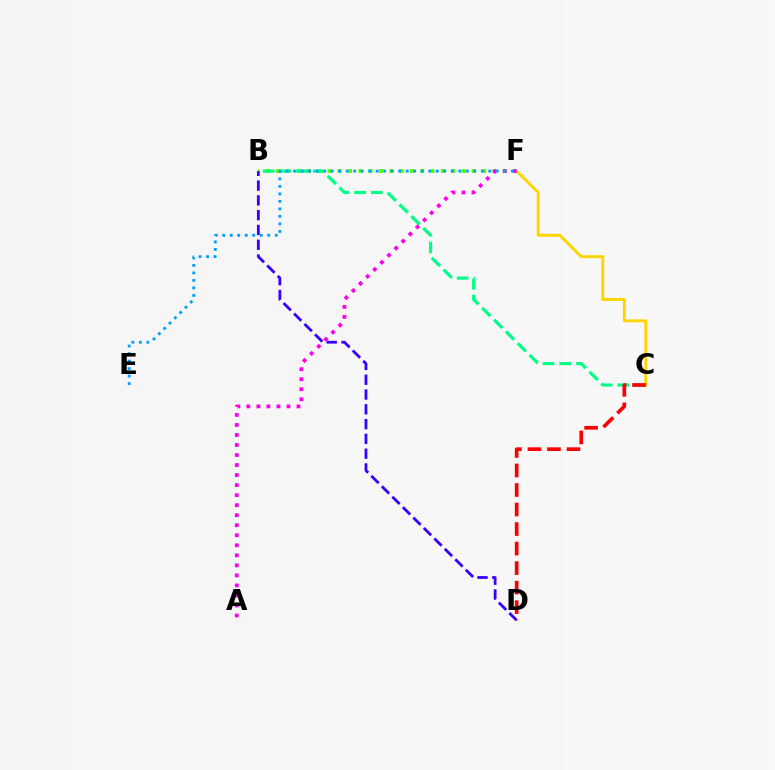{('C', 'F'): [{'color': '#ffd500', 'line_style': 'solid', 'thickness': 2.12}], ('B', 'F'): [{'color': '#4fff00', 'line_style': 'dotted', 'thickness': 2.8}], ('B', 'C'): [{'color': '#00ff86', 'line_style': 'dashed', 'thickness': 2.27}], ('B', 'D'): [{'color': '#3700ff', 'line_style': 'dashed', 'thickness': 2.01}], ('C', 'D'): [{'color': '#ff0000', 'line_style': 'dashed', 'thickness': 2.65}], ('A', 'F'): [{'color': '#ff00ed', 'line_style': 'dotted', 'thickness': 2.72}], ('E', 'F'): [{'color': '#009eff', 'line_style': 'dotted', 'thickness': 2.04}]}